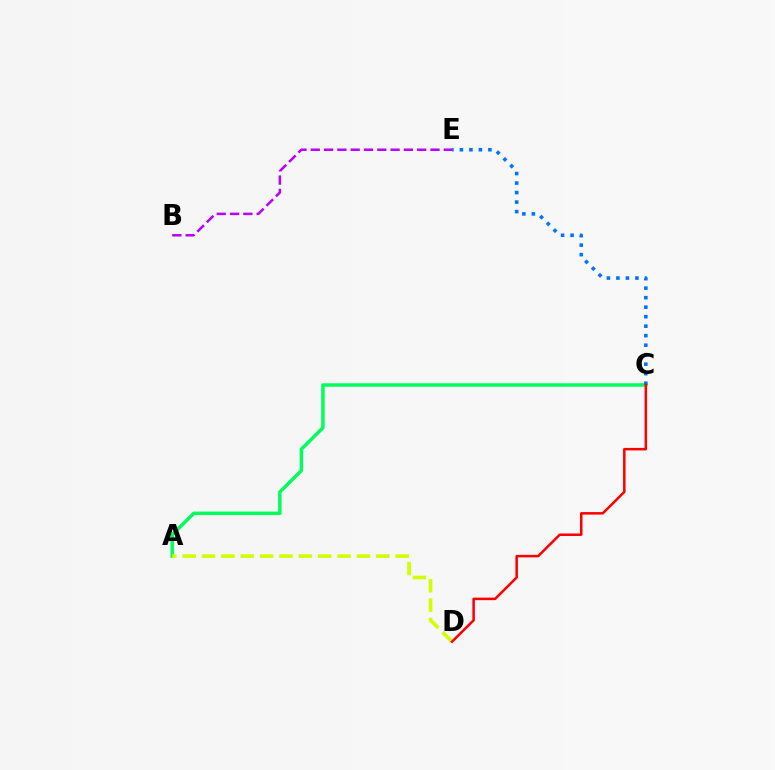{('A', 'C'): [{'color': '#00ff5c', 'line_style': 'solid', 'thickness': 2.5}], ('C', 'E'): [{'color': '#0074ff', 'line_style': 'dotted', 'thickness': 2.58}], ('A', 'D'): [{'color': '#d1ff00', 'line_style': 'dashed', 'thickness': 2.63}], ('B', 'E'): [{'color': '#b900ff', 'line_style': 'dashed', 'thickness': 1.81}], ('C', 'D'): [{'color': '#ff0000', 'line_style': 'solid', 'thickness': 1.82}]}